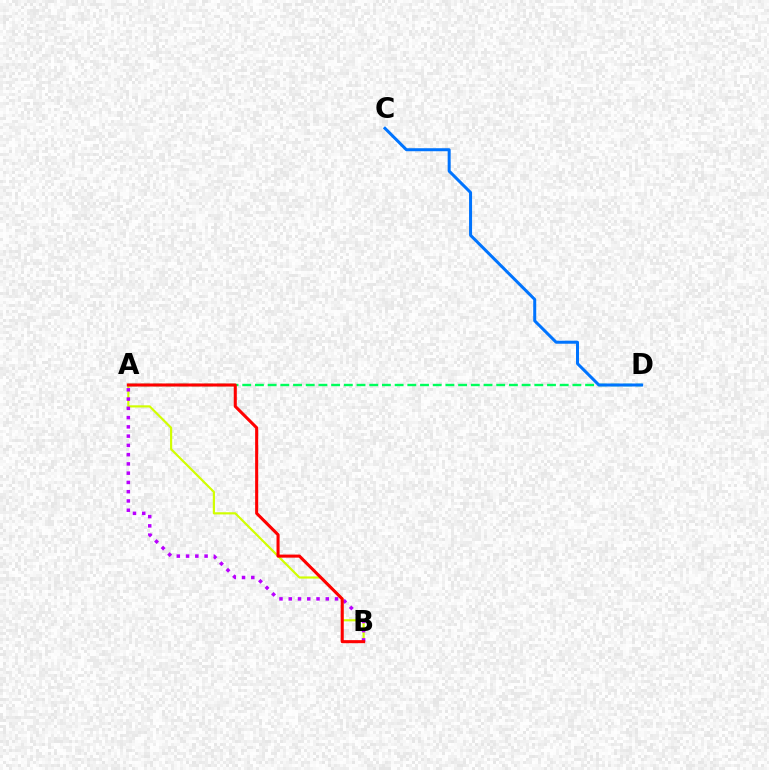{('A', 'D'): [{'color': '#00ff5c', 'line_style': 'dashed', 'thickness': 1.73}], ('A', 'B'): [{'color': '#d1ff00', 'line_style': 'solid', 'thickness': 1.57}, {'color': '#b900ff', 'line_style': 'dotted', 'thickness': 2.52}, {'color': '#ff0000', 'line_style': 'solid', 'thickness': 2.21}], ('C', 'D'): [{'color': '#0074ff', 'line_style': 'solid', 'thickness': 2.16}]}